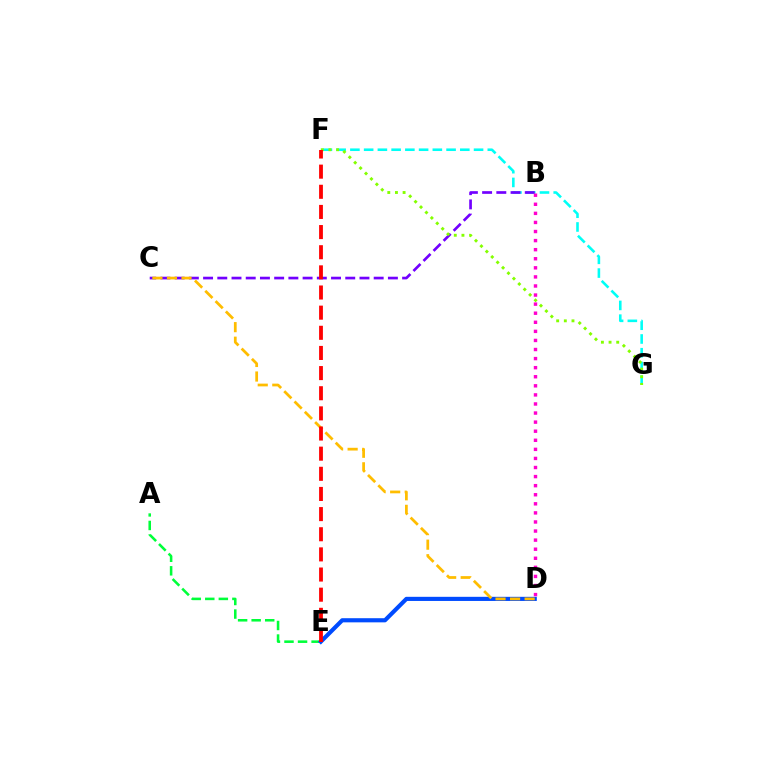{('F', 'G'): [{'color': '#00fff6', 'line_style': 'dashed', 'thickness': 1.87}, {'color': '#84ff00', 'line_style': 'dotted', 'thickness': 2.08}], ('A', 'E'): [{'color': '#00ff39', 'line_style': 'dashed', 'thickness': 1.84}], ('B', 'C'): [{'color': '#7200ff', 'line_style': 'dashed', 'thickness': 1.93}], ('D', 'E'): [{'color': '#004bff', 'line_style': 'solid', 'thickness': 2.98}], ('C', 'D'): [{'color': '#ffbd00', 'line_style': 'dashed', 'thickness': 1.98}], ('B', 'D'): [{'color': '#ff00cf', 'line_style': 'dotted', 'thickness': 2.47}], ('E', 'F'): [{'color': '#ff0000', 'line_style': 'dashed', 'thickness': 2.74}]}